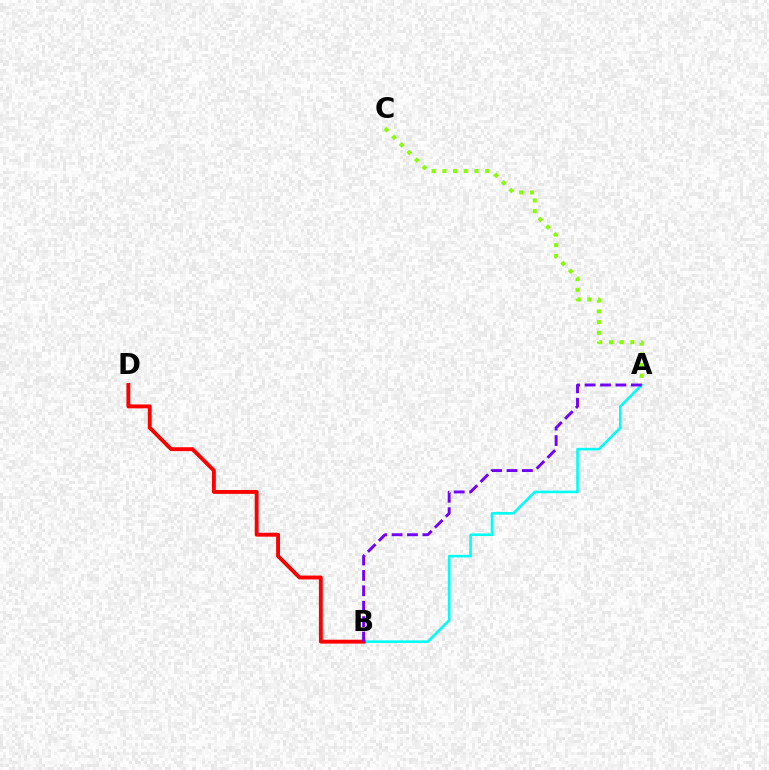{('A', 'C'): [{'color': '#84ff00', 'line_style': 'dotted', 'thickness': 2.91}], ('A', 'B'): [{'color': '#00fff6', 'line_style': 'solid', 'thickness': 1.87}, {'color': '#7200ff', 'line_style': 'dashed', 'thickness': 2.09}], ('B', 'D'): [{'color': '#ff0000', 'line_style': 'solid', 'thickness': 2.79}]}